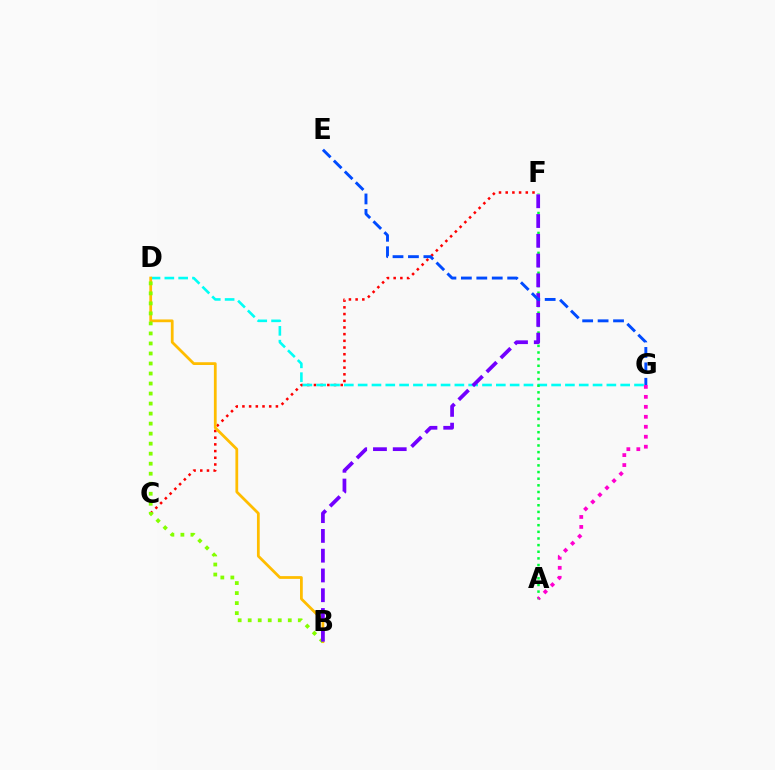{('C', 'F'): [{'color': '#ff0000', 'line_style': 'dotted', 'thickness': 1.82}], ('D', 'G'): [{'color': '#00fff6', 'line_style': 'dashed', 'thickness': 1.88}], ('B', 'D'): [{'color': '#ffbd00', 'line_style': 'solid', 'thickness': 1.99}, {'color': '#84ff00', 'line_style': 'dotted', 'thickness': 2.72}], ('A', 'F'): [{'color': '#00ff39', 'line_style': 'dotted', 'thickness': 1.8}], ('B', 'F'): [{'color': '#7200ff', 'line_style': 'dashed', 'thickness': 2.69}], ('A', 'G'): [{'color': '#ff00cf', 'line_style': 'dotted', 'thickness': 2.71}], ('E', 'G'): [{'color': '#004bff', 'line_style': 'dashed', 'thickness': 2.1}]}